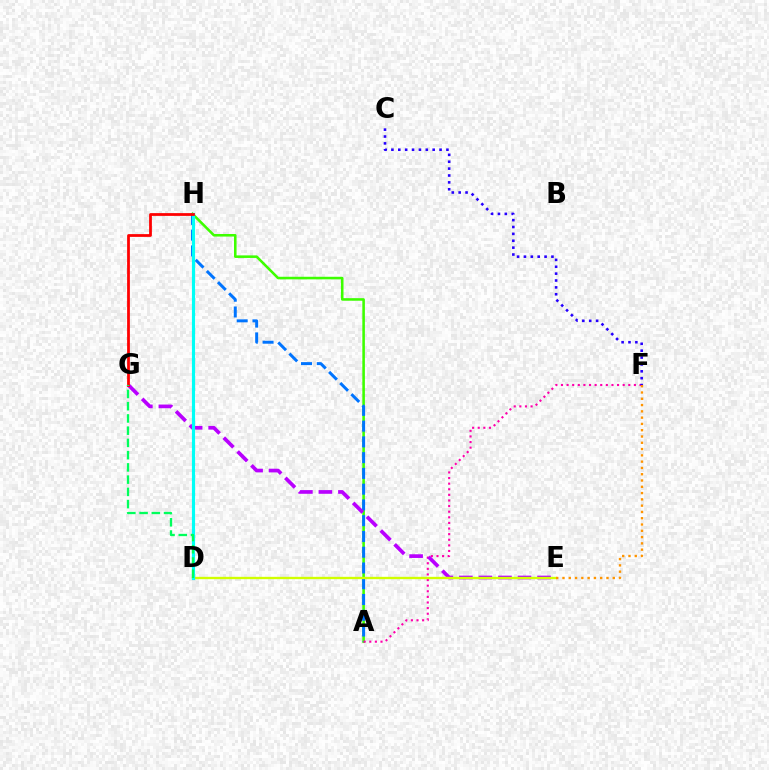{('A', 'H'): [{'color': '#3dff00', 'line_style': 'solid', 'thickness': 1.85}, {'color': '#0074ff', 'line_style': 'dashed', 'thickness': 2.14}], ('A', 'F'): [{'color': '#ff00ac', 'line_style': 'dotted', 'thickness': 1.52}], ('E', 'G'): [{'color': '#b900ff', 'line_style': 'dashed', 'thickness': 2.66}], ('D', 'E'): [{'color': '#d1ff00', 'line_style': 'solid', 'thickness': 1.68}], ('D', 'H'): [{'color': '#00fff6', 'line_style': 'solid', 'thickness': 2.28}], ('G', 'H'): [{'color': '#ff0000', 'line_style': 'solid', 'thickness': 1.99}], ('D', 'G'): [{'color': '#00ff5c', 'line_style': 'dashed', 'thickness': 1.66}], ('C', 'F'): [{'color': '#2500ff', 'line_style': 'dotted', 'thickness': 1.87}], ('E', 'F'): [{'color': '#ff9400', 'line_style': 'dotted', 'thickness': 1.71}]}